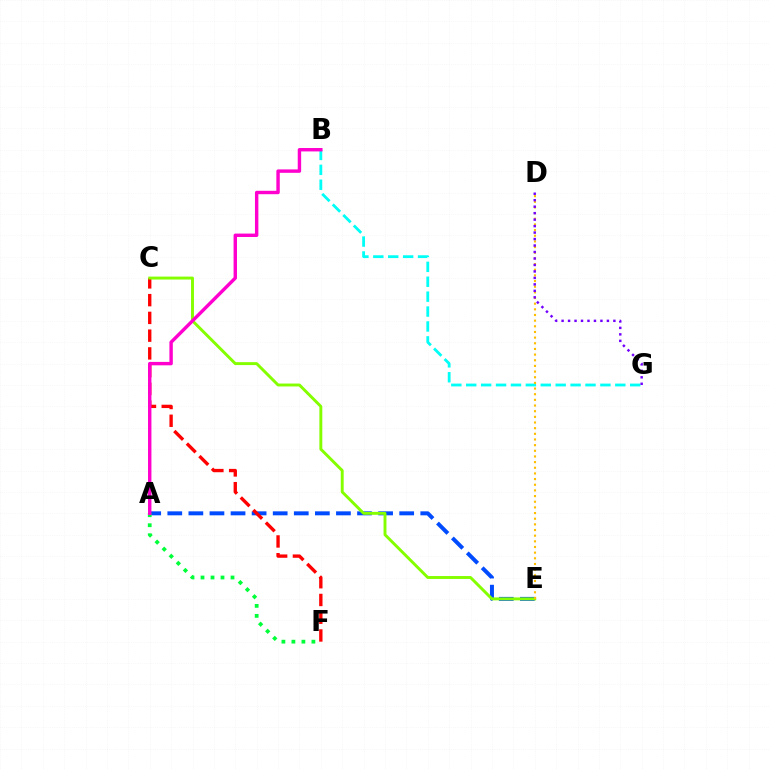{('A', 'E'): [{'color': '#004bff', 'line_style': 'dashed', 'thickness': 2.86}], ('C', 'F'): [{'color': '#ff0000', 'line_style': 'dashed', 'thickness': 2.41}], ('B', 'G'): [{'color': '#00fff6', 'line_style': 'dashed', 'thickness': 2.03}], ('A', 'F'): [{'color': '#00ff39', 'line_style': 'dotted', 'thickness': 2.72}], ('C', 'E'): [{'color': '#84ff00', 'line_style': 'solid', 'thickness': 2.11}], ('D', 'E'): [{'color': '#ffbd00', 'line_style': 'dotted', 'thickness': 1.54}], ('A', 'B'): [{'color': '#ff00cf', 'line_style': 'solid', 'thickness': 2.45}], ('D', 'G'): [{'color': '#7200ff', 'line_style': 'dotted', 'thickness': 1.76}]}